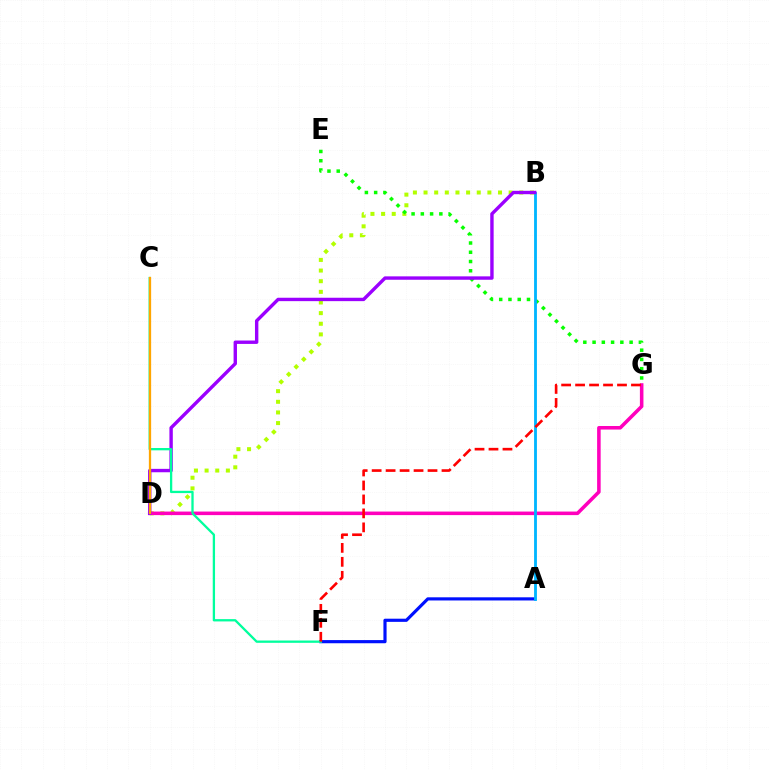{('B', 'D'): [{'color': '#b3ff00', 'line_style': 'dotted', 'thickness': 2.89}, {'color': '#9b00ff', 'line_style': 'solid', 'thickness': 2.44}], ('D', 'G'): [{'color': '#ff00bd', 'line_style': 'solid', 'thickness': 2.56}], ('E', 'G'): [{'color': '#08ff00', 'line_style': 'dotted', 'thickness': 2.52}], ('A', 'F'): [{'color': '#0010ff', 'line_style': 'solid', 'thickness': 2.28}], ('A', 'B'): [{'color': '#00b5ff', 'line_style': 'solid', 'thickness': 2.04}], ('C', 'F'): [{'color': '#00ff9d', 'line_style': 'solid', 'thickness': 1.66}], ('C', 'D'): [{'color': '#ffa500', 'line_style': 'solid', 'thickness': 1.64}], ('F', 'G'): [{'color': '#ff0000', 'line_style': 'dashed', 'thickness': 1.9}]}